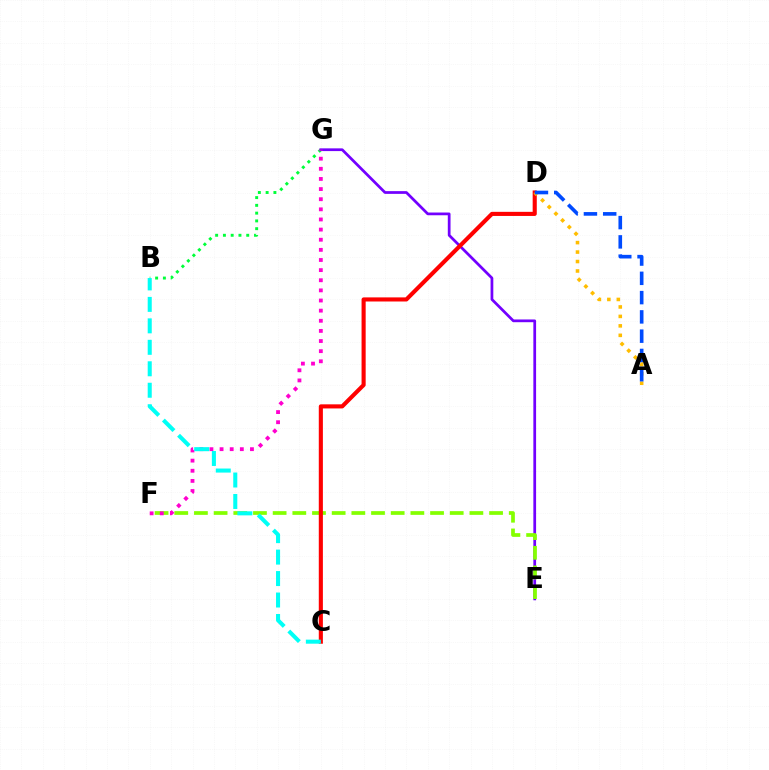{('B', 'G'): [{'color': '#00ff39', 'line_style': 'dotted', 'thickness': 2.11}], ('E', 'G'): [{'color': '#7200ff', 'line_style': 'solid', 'thickness': 1.97}], ('E', 'F'): [{'color': '#84ff00', 'line_style': 'dashed', 'thickness': 2.67}], ('F', 'G'): [{'color': '#ff00cf', 'line_style': 'dotted', 'thickness': 2.75}], ('C', 'D'): [{'color': '#ff0000', 'line_style': 'solid', 'thickness': 2.96}], ('A', 'D'): [{'color': '#ffbd00', 'line_style': 'dotted', 'thickness': 2.57}, {'color': '#004bff', 'line_style': 'dashed', 'thickness': 2.62}], ('B', 'C'): [{'color': '#00fff6', 'line_style': 'dashed', 'thickness': 2.92}]}